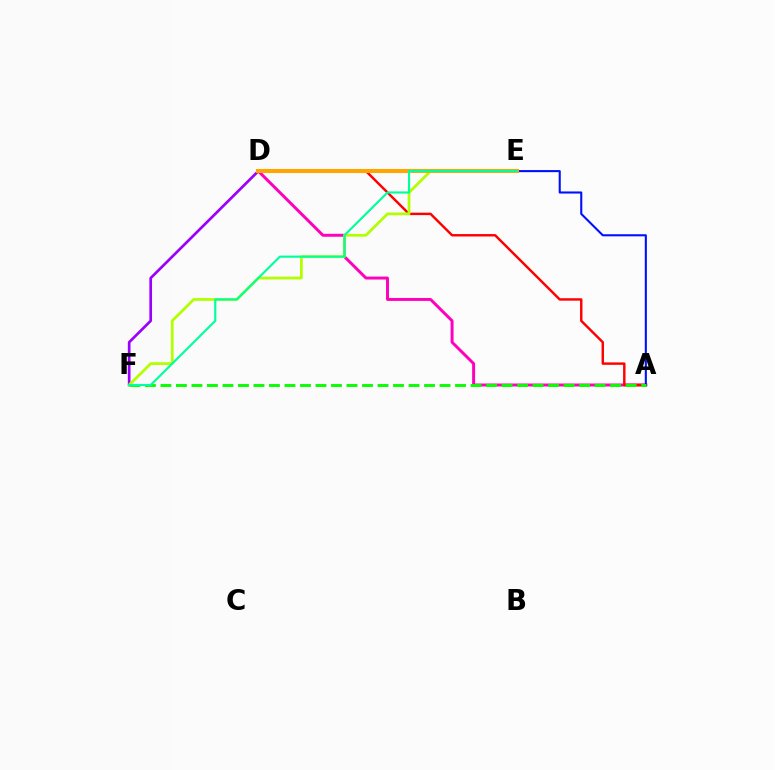{('A', 'D'): [{'color': '#ff00bd', 'line_style': 'solid', 'thickness': 2.13}, {'color': '#ff0000', 'line_style': 'solid', 'thickness': 1.75}], ('A', 'E'): [{'color': '#0010ff', 'line_style': 'solid', 'thickness': 1.5}], ('E', 'F'): [{'color': '#9b00ff', 'line_style': 'solid', 'thickness': 1.93}, {'color': '#b3ff00', 'line_style': 'solid', 'thickness': 1.99}, {'color': '#00ff9d', 'line_style': 'solid', 'thickness': 1.54}], ('D', 'E'): [{'color': '#00b5ff', 'line_style': 'dashed', 'thickness': 2.58}, {'color': '#ffa500', 'line_style': 'solid', 'thickness': 2.92}], ('A', 'F'): [{'color': '#08ff00', 'line_style': 'dashed', 'thickness': 2.11}]}